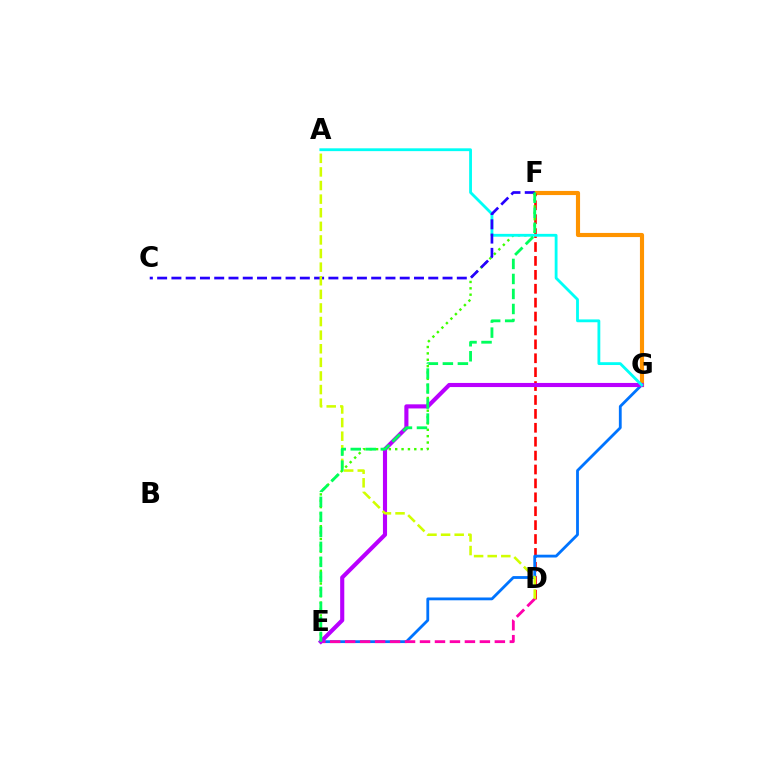{('F', 'G'): [{'color': '#ff9400', 'line_style': 'solid', 'thickness': 2.98}], ('D', 'F'): [{'color': '#ff0000', 'line_style': 'dashed', 'thickness': 1.89}], ('E', 'F'): [{'color': '#3dff00', 'line_style': 'dotted', 'thickness': 1.73}, {'color': '#00ff5c', 'line_style': 'dashed', 'thickness': 2.04}], ('E', 'G'): [{'color': '#0074ff', 'line_style': 'solid', 'thickness': 2.02}, {'color': '#b900ff', 'line_style': 'solid', 'thickness': 2.96}], ('D', 'E'): [{'color': '#ff00ac', 'line_style': 'dashed', 'thickness': 2.03}], ('A', 'G'): [{'color': '#00fff6', 'line_style': 'solid', 'thickness': 2.03}], ('C', 'F'): [{'color': '#2500ff', 'line_style': 'dashed', 'thickness': 1.94}], ('A', 'D'): [{'color': '#d1ff00', 'line_style': 'dashed', 'thickness': 1.85}]}